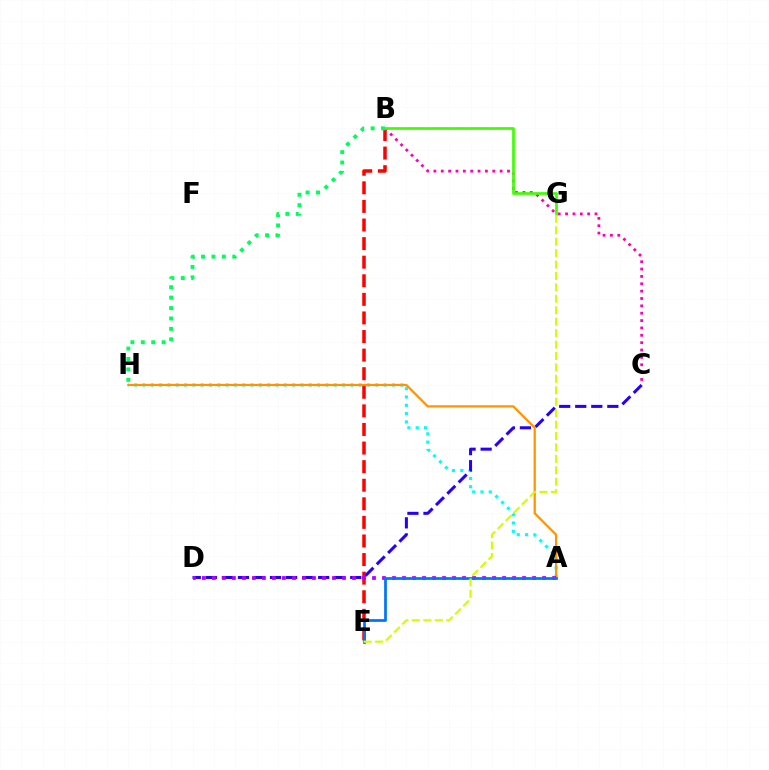{('B', 'E'): [{'color': '#ff0000', 'line_style': 'dashed', 'thickness': 2.52}], ('A', 'H'): [{'color': '#00fff6', 'line_style': 'dotted', 'thickness': 2.26}, {'color': '#ff9400', 'line_style': 'solid', 'thickness': 1.61}], ('C', 'D'): [{'color': '#2500ff', 'line_style': 'dashed', 'thickness': 2.18}], ('B', 'C'): [{'color': '#ff00ac', 'line_style': 'dotted', 'thickness': 2.0}], ('A', 'D'): [{'color': '#b900ff', 'line_style': 'dotted', 'thickness': 2.72}], ('B', 'G'): [{'color': '#3dff00', 'line_style': 'solid', 'thickness': 1.93}], ('A', 'E'): [{'color': '#0074ff', 'line_style': 'solid', 'thickness': 1.96}], ('E', 'G'): [{'color': '#d1ff00', 'line_style': 'dashed', 'thickness': 1.55}], ('B', 'H'): [{'color': '#00ff5c', 'line_style': 'dotted', 'thickness': 2.83}]}